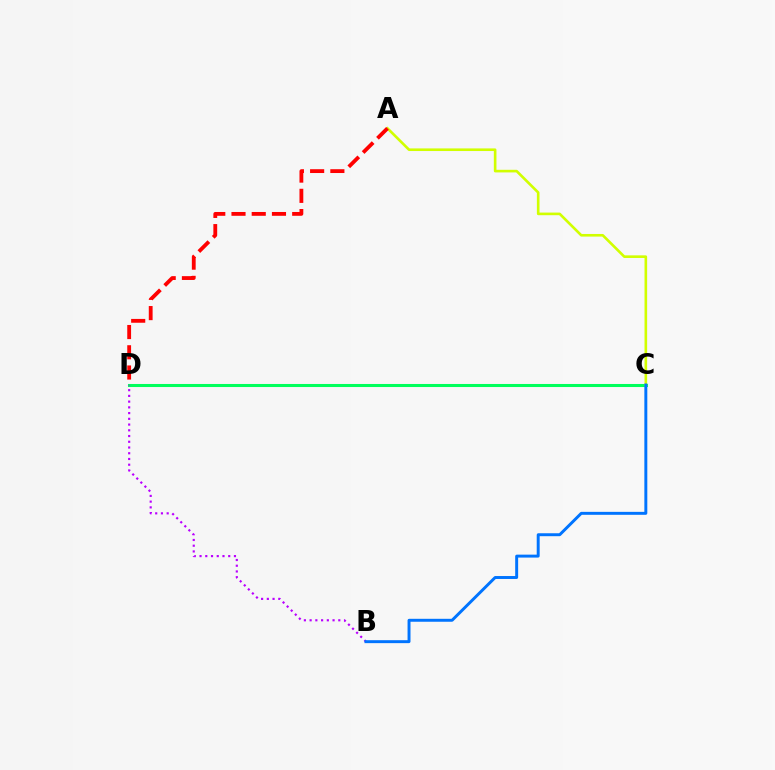{('C', 'D'): [{'color': '#00ff5c', 'line_style': 'solid', 'thickness': 2.2}], ('A', 'C'): [{'color': '#d1ff00', 'line_style': 'solid', 'thickness': 1.89}], ('B', 'D'): [{'color': '#b900ff', 'line_style': 'dotted', 'thickness': 1.56}], ('A', 'D'): [{'color': '#ff0000', 'line_style': 'dashed', 'thickness': 2.75}], ('B', 'C'): [{'color': '#0074ff', 'line_style': 'solid', 'thickness': 2.12}]}